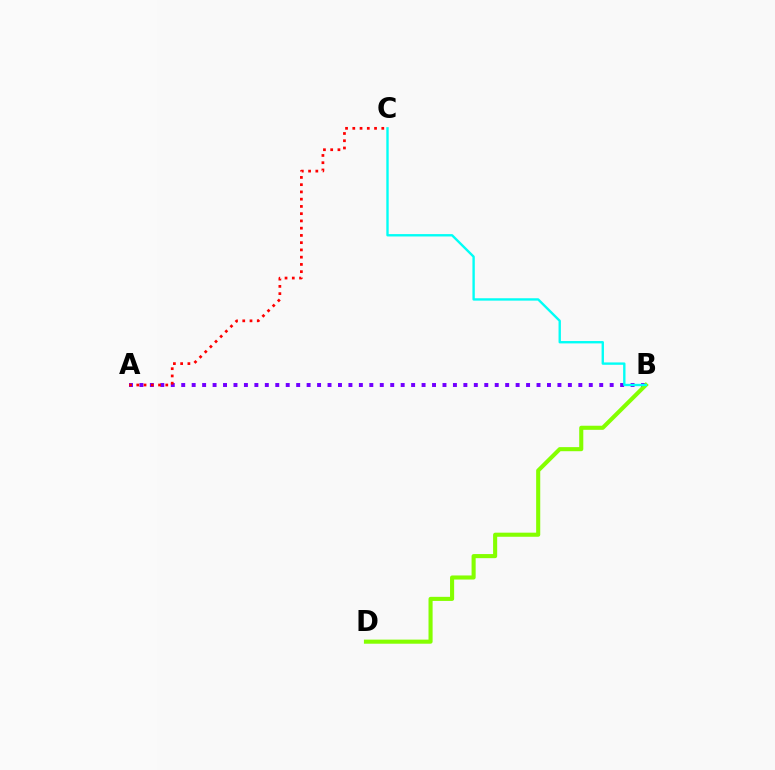{('A', 'B'): [{'color': '#7200ff', 'line_style': 'dotted', 'thickness': 2.84}], ('B', 'D'): [{'color': '#84ff00', 'line_style': 'solid', 'thickness': 2.94}], ('B', 'C'): [{'color': '#00fff6', 'line_style': 'solid', 'thickness': 1.71}], ('A', 'C'): [{'color': '#ff0000', 'line_style': 'dotted', 'thickness': 1.97}]}